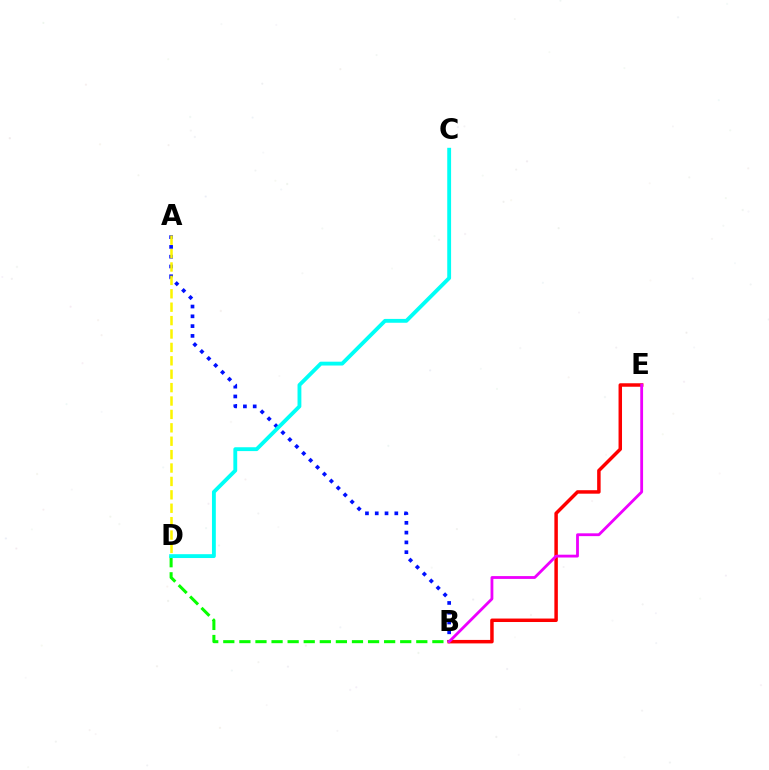{('A', 'B'): [{'color': '#0010ff', 'line_style': 'dotted', 'thickness': 2.66}], ('A', 'D'): [{'color': '#fcf500', 'line_style': 'dashed', 'thickness': 1.82}], ('B', 'E'): [{'color': '#ff0000', 'line_style': 'solid', 'thickness': 2.5}, {'color': '#ee00ff', 'line_style': 'solid', 'thickness': 2.03}], ('B', 'D'): [{'color': '#08ff00', 'line_style': 'dashed', 'thickness': 2.18}], ('C', 'D'): [{'color': '#00fff6', 'line_style': 'solid', 'thickness': 2.77}]}